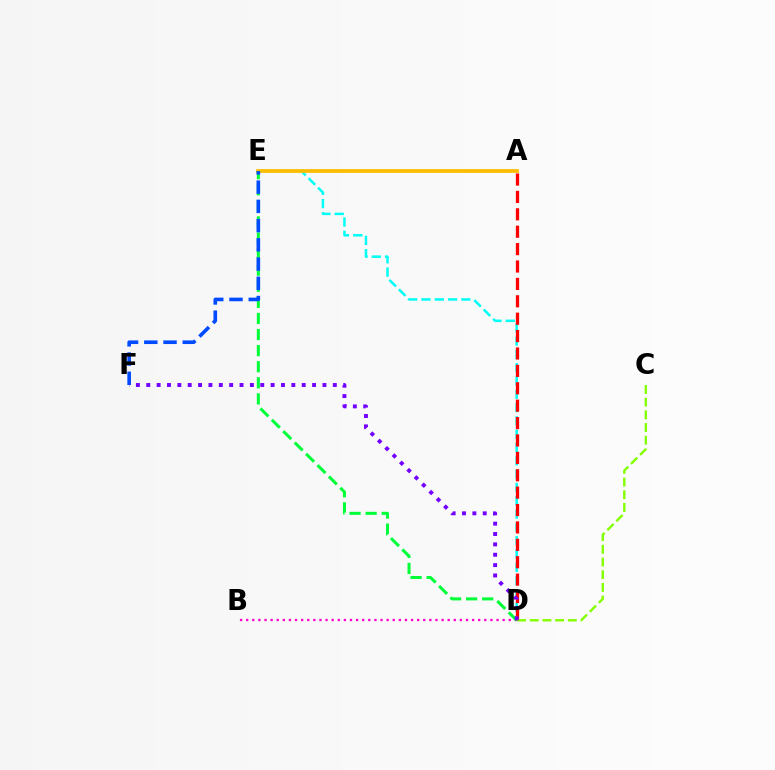{('D', 'E'): [{'color': '#00fff6', 'line_style': 'dashed', 'thickness': 1.81}, {'color': '#00ff39', 'line_style': 'dashed', 'thickness': 2.19}], ('A', 'D'): [{'color': '#ff0000', 'line_style': 'dashed', 'thickness': 2.36}], ('A', 'E'): [{'color': '#ffbd00', 'line_style': 'solid', 'thickness': 2.71}], ('C', 'D'): [{'color': '#84ff00', 'line_style': 'dashed', 'thickness': 1.72}], ('B', 'D'): [{'color': '#ff00cf', 'line_style': 'dotted', 'thickness': 1.66}], ('E', 'F'): [{'color': '#004bff', 'line_style': 'dashed', 'thickness': 2.61}], ('D', 'F'): [{'color': '#7200ff', 'line_style': 'dotted', 'thickness': 2.82}]}